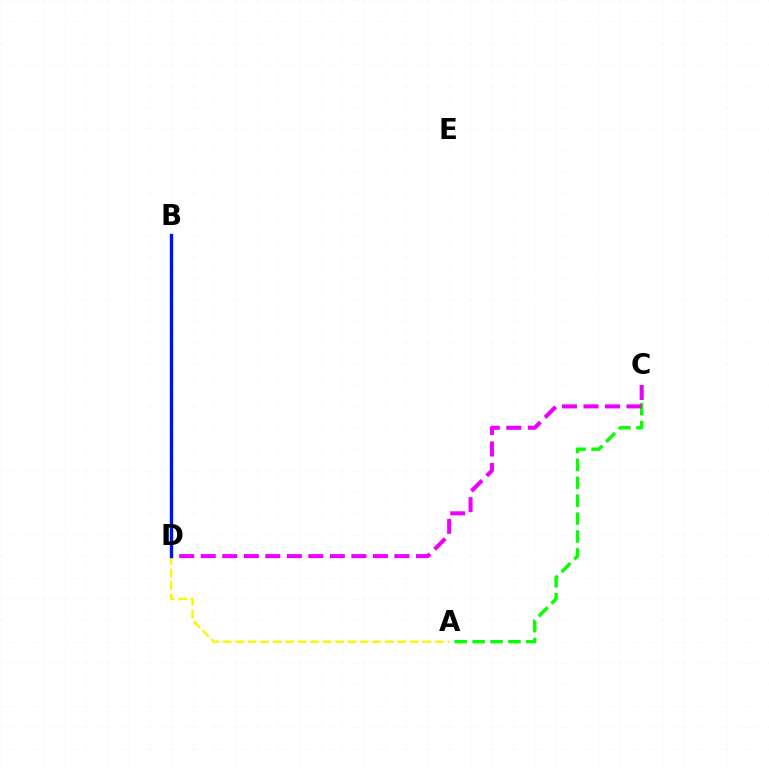{('A', 'C'): [{'color': '#08ff00', 'line_style': 'dashed', 'thickness': 2.43}], ('B', 'D'): [{'color': '#00fff6', 'line_style': 'solid', 'thickness': 2.32}, {'color': '#ff0000', 'line_style': 'dashed', 'thickness': 1.84}, {'color': '#0010ff', 'line_style': 'solid', 'thickness': 2.37}], ('A', 'D'): [{'color': '#fcf500', 'line_style': 'dashed', 'thickness': 1.69}], ('C', 'D'): [{'color': '#ee00ff', 'line_style': 'dashed', 'thickness': 2.92}]}